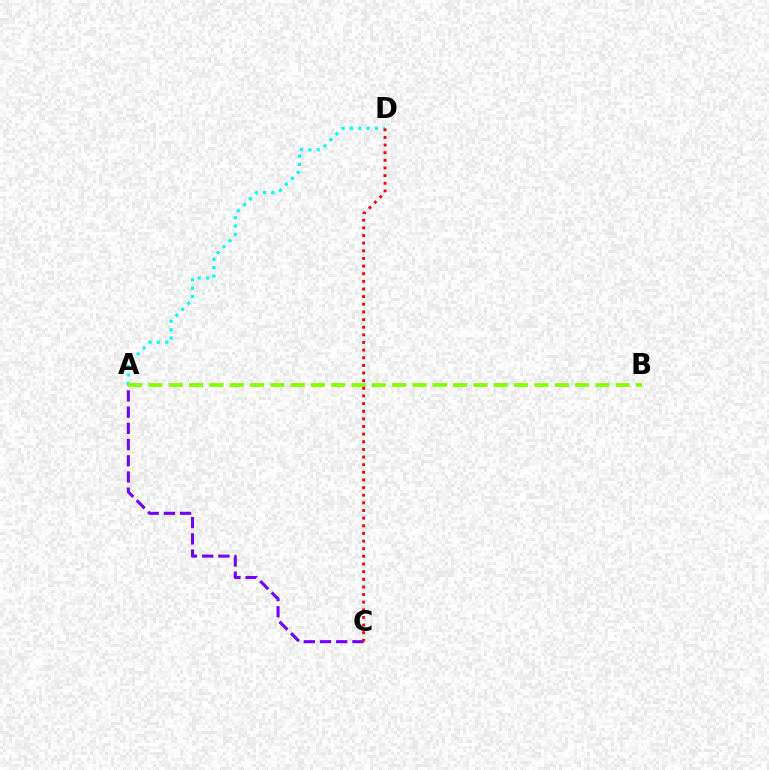{('A', 'C'): [{'color': '#7200ff', 'line_style': 'dashed', 'thickness': 2.2}], ('A', 'D'): [{'color': '#00fff6', 'line_style': 'dotted', 'thickness': 2.28}], ('A', 'B'): [{'color': '#84ff00', 'line_style': 'dashed', 'thickness': 2.76}], ('C', 'D'): [{'color': '#ff0000', 'line_style': 'dotted', 'thickness': 2.08}]}